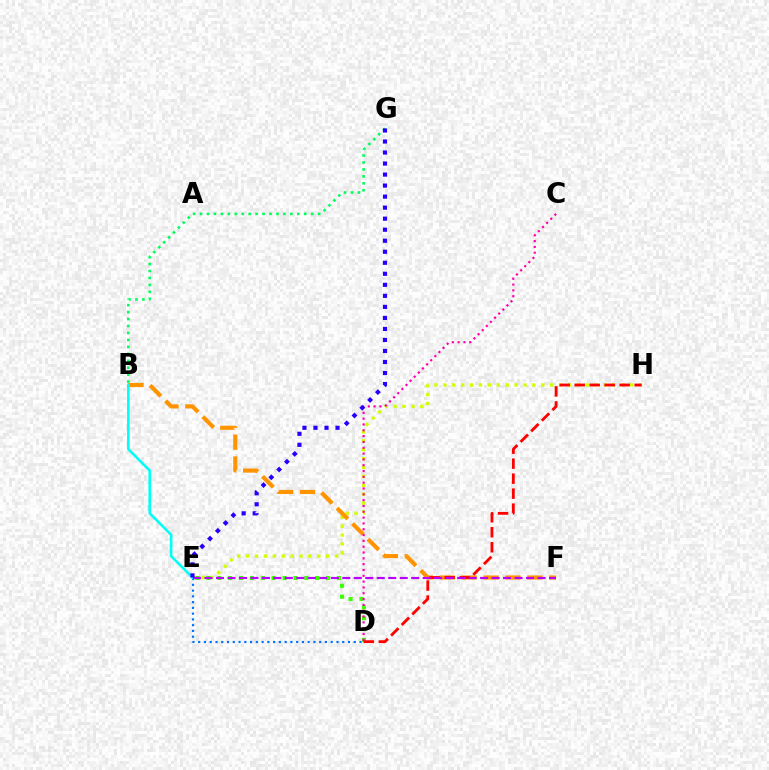{('E', 'H'): [{'color': '#d1ff00', 'line_style': 'dotted', 'thickness': 2.42}], ('B', 'G'): [{'color': '#00ff5c', 'line_style': 'dotted', 'thickness': 1.89}], ('B', 'F'): [{'color': '#ff9400', 'line_style': 'dashed', 'thickness': 2.98}], ('D', 'E'): [{'color': '#3dff00', 'line_style': 'dotted', 'thickness': 2.96}, {'color': '#0074ff', 'line_style': 'dotted', 'thickness': 1.57}], ('C', 'D'): [{'color': '#ff00ac', 'line_style': 'dotted', 'thickness': 1.58}], ('B', 'E'): [{'color': '#00fff6', 'line_style': 'solid', 'thickness': 1.86}], ('D', 'H'): [{'color': '#ff0000', 'line_style': 'dashed', 'thickness': 2.04}], ('E', 'F'): [{'color': '#b900ff', 'line_style': 'dashed', 'thickness': 1.56}], ('E', 'G'): [{'color': '#2500ff', 'line_style': 'dotted', 'thickness': 3.0}]}